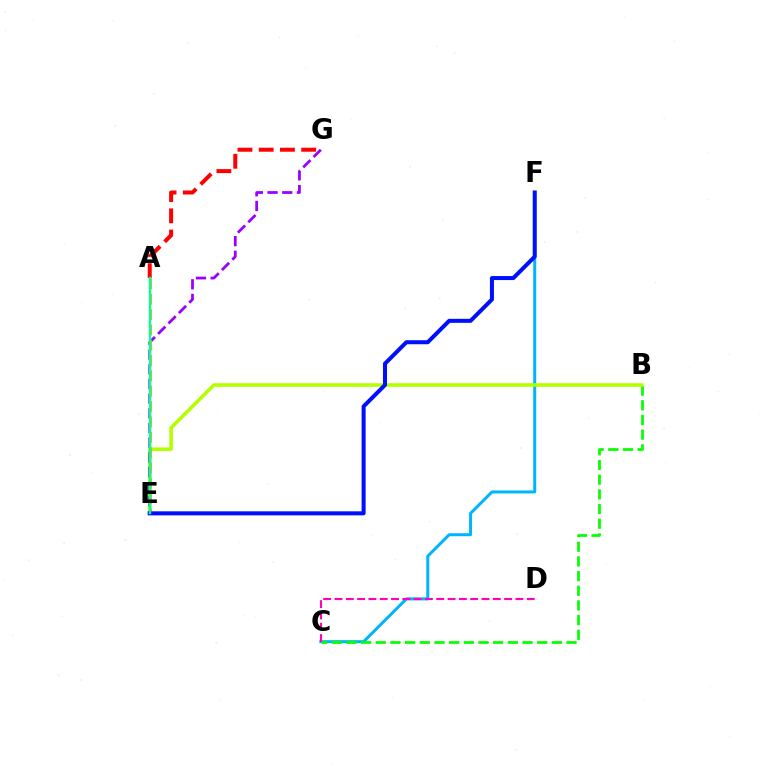{('C', 'F'): [{'color': '#00b5ff', 'line_style': 'solid', 'thickness': 2.16}], ('B', 'C'): [{'color': '#08ff00', 'line_style': 'dashed', 'thickness': 1.99}], ('B', 'E'): [{'color': '#b3ff00', 'line_style': 'solid', 'thickness': 2.57}], ('E', 'G'): [{'color': '#9b00ff', 'line_style': 'dashed', 'thickness': 1.99}], ('A', 'E'): [{'color': '#ffa500', 'line_style': 'dashed', 'thickness': 2.08}, {'color': '#00ff9d', 'line_style': 'solid', 'thickness': 1.75}], ('C', 'D'): [{'color': '#ff00bd', 'line_style': 'dashed', 'thickness': 1.54}], ('A', 'G'): [{'color': '#ff0000', 'line_style': 'dashed', 'thickness': 2.88}], ('E', 'F'): [{'color': '#0010ff', 'line_style': 'solid', 'thickness': 2.9}]}